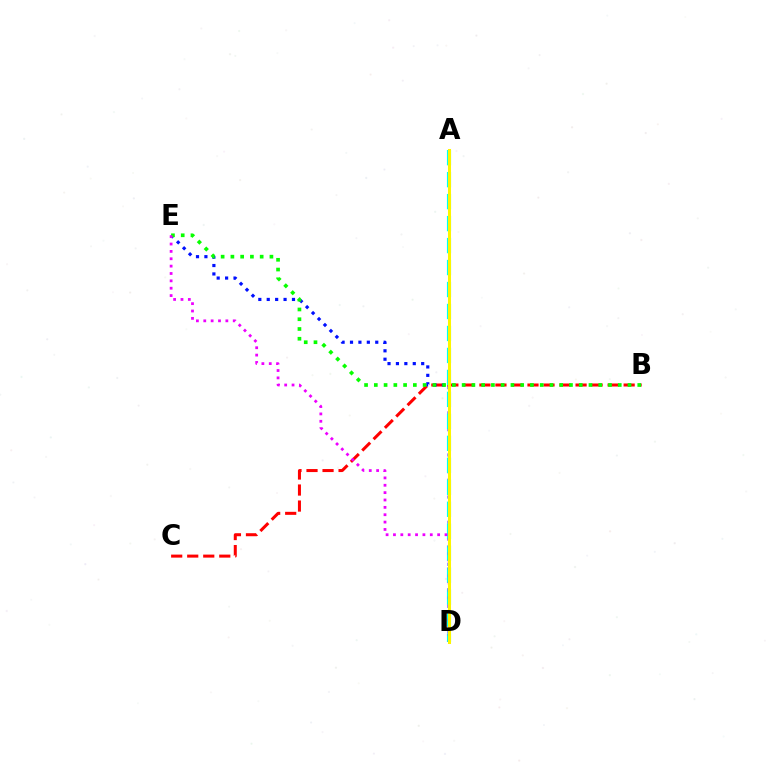{('B', 'C'): [{'color': '#ff0000', 'line_style': 'dashed', 'thickness': 2.18}], ('D', 'E'): [{'color': '#0010ff', 'line_style': 'dotted', 'thickness': 2.29}, {'color': '#ee00ff', 'line_style': 'dotted', 'thickness': 2.0}], ('A', 'D'): [{'color': '#00fff6', 'line_style': 'dashed', 'thickness': 2.99}, {'color': '#fcf500', 'line_style': 'solid', 'thickness': 2.18}], ('B', 'E'): [{'color': '#08ff00', 'line_style': 'dotted', 'thickness': 2.65}]}